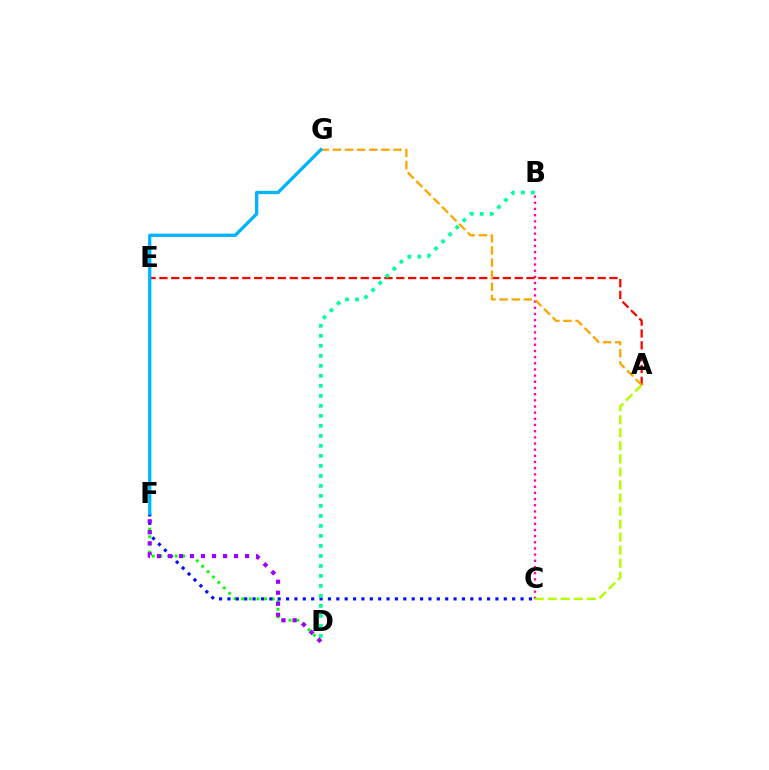{('D', 'F'): [{'color': '#08ff00', 'line_style': 'dotted', 'thickness': 2.08}, {'color': '#9b00ff', 'line_style': 'dotted', 'thickness': 2.99}], ('B', 'C'): [{'color': '#ff00bd', 'line_style': 'dotted', 'thickness': 1.68}], ('C', 'F'): [{'color': '#0010ff', 'line_style': 'dotted', 'thickness': 2.28}], ('A', 'C'): [{'color': '#b3ff00', 'line_style': 'dashed', 'thickness': 1.77}], ('A', 'E'): [{'color': '#ff0000', 'line_style': 'dashed', 'thickness': 1.61}], ('B', 'D'): [{'color': '#00ff9d', 'line_style': 'dotted', 'thickness': 2.72}], ('A', 'G'): [{'color': '#ffa500', 'line_style': 'dashed', 'thickness': 1.65}], ('F', 'G'): [{'color': '#00b5ff', 'line_style': 'solid', 'thickness': 2.38}]}